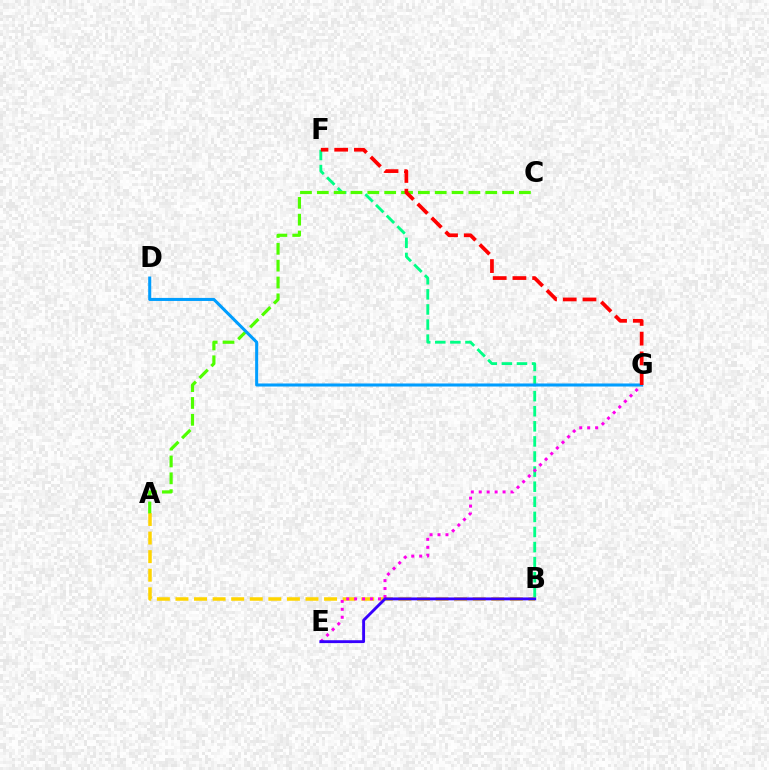{('B', 'F'): [{'color': '#00ff86', 'line_style': 'dashed', 'thickness': 2.05}], ('A', 'B'): [{'color': '#ffd500', 'line_style': 'dashed', 'thickness': 2.52}], ('A', 'C'): [{'color': '#4fff00', 'line_style': 'dashed', 'thickness': 2.29}], ('E', 'G'): [{'color': '#ff00ed', 'line_style': 'dotted', 'thickness': 2.16}], ('D', 'G'): [{'color': '#009eff', 'line_style': 'solid', 'thickness': 2.19}], ('B', 'E'): [{'color': '#3700ff', 'line_style': 'solid', 'thickness': 2.07}], ('F', 'G'): [{'color': '#ff0000', 'line_style': 'dashed', 'thickness': 2.68}]}